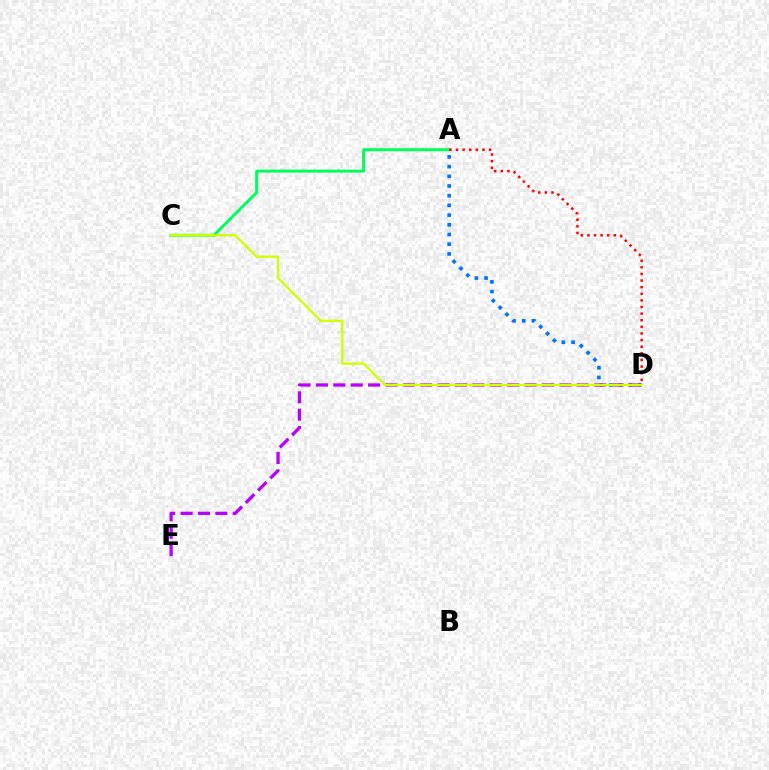{('A', 'C'): [{'color': '#00ff5c', 'line_style': 'solid', 'thickness': 2.15}], ('A', 'D'): [{'color': '#0074ff', 'line_style': 'dotted', 'thickness': 2.64}, {'color': '#ff0000', 'line_style': 'dotted', 'thickness': 1.8}], ('D', 'E'): [{'color': '#b900ff', 'line_style': 'dashed', 'thickness': 2.36}], ('C', 'D'): [{'color': '#d1ff00', 'line_style': 'solid', 'thickness': 1.71}]}